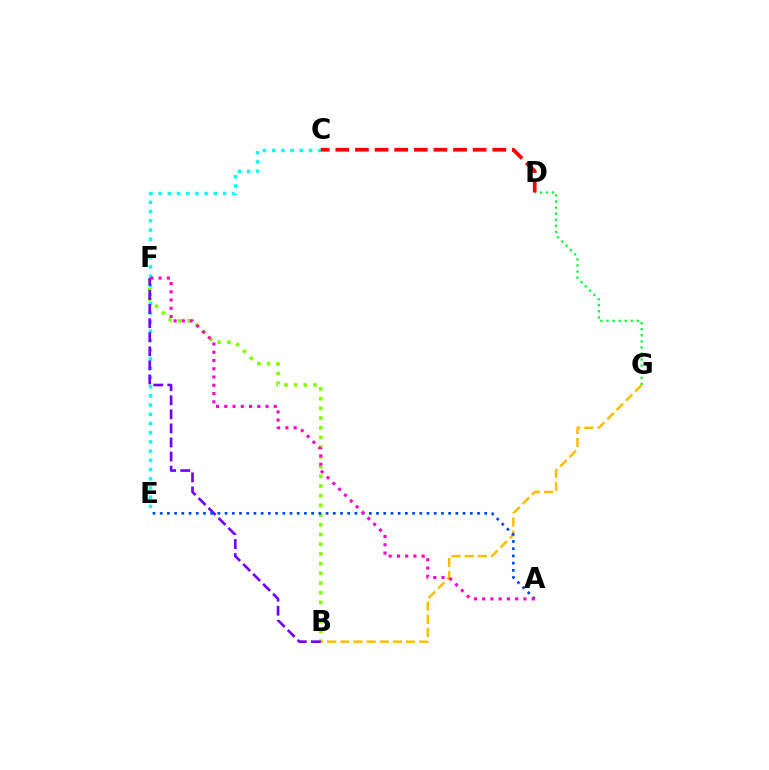{('C', 'E'): [{'color': '#00fff6', 'line_style': 'dotted', 'thickness': 2.5}], ('B', 'F'): [{'color': '#84ff00', 'line_style': 'dotted', 'thickness': 2.64}, {'color': '#7200ff', 'line_style': 'dashed', 'thickness': 1.91}], ('D', 'G'): [{'color': '#00ff39', 'line_style': 'dotted', 'thickness': 1.65}], ('C', 'D'): [{'color': '#ff0000', 'line_style': 'dashed', 'thickness': 2.67}], ('B', 'G'): [{'color': '#ffbd00', 'line_style': 'dashed', 'thickness': 1.79}], ('A', 'E'): [{'color': '#004bff', 'line_style': 'dotted', 'thickness': 1.96}], ('A', 'F'): [{'color': '#ff00cf', 'line_style': 'dotted', 'thickness': 2.24}]}